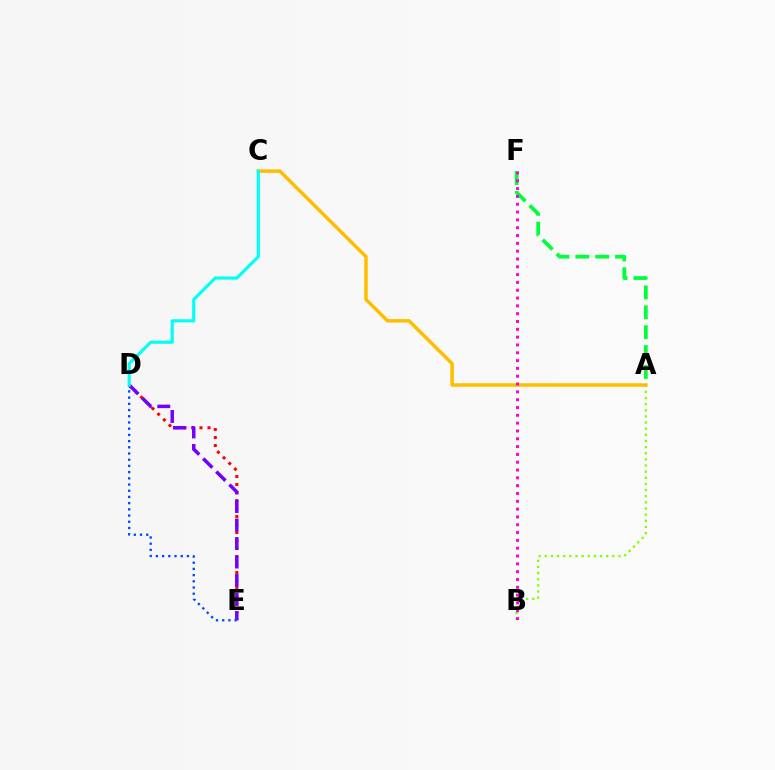{('A', 'B'): [{'color': '#84ff00', 'line_style': 'dotted', 'thickness': 1.67}], ('A', 'F'): [{'color': '#00ff39', 'line_style': 'dashed', 'thickness': 2.7}], ('D', 'E'): [{'color': '#ff0000', 'line_style': 'dotted', 'thickness': 2.17}, {'color': '#7200ff', 'line_style': 'dashed', 'thickness': 2.51}, {'color': '#004bff', 'line_style': 'dotted', 'thickness': 1.69}], ('A', 'C'): [{'color': '#ffbd00', 'line_style': 'solid', 'thickness': 2.51}], ('B', 'F'): [{'color': '#ff00cf', 'line_style': 'dotted', 'thickness': 2.12}], ('C', 'D'): [{'color': '#00fff6', 'line_style': 'solid', 'thickness': 2.26}]}